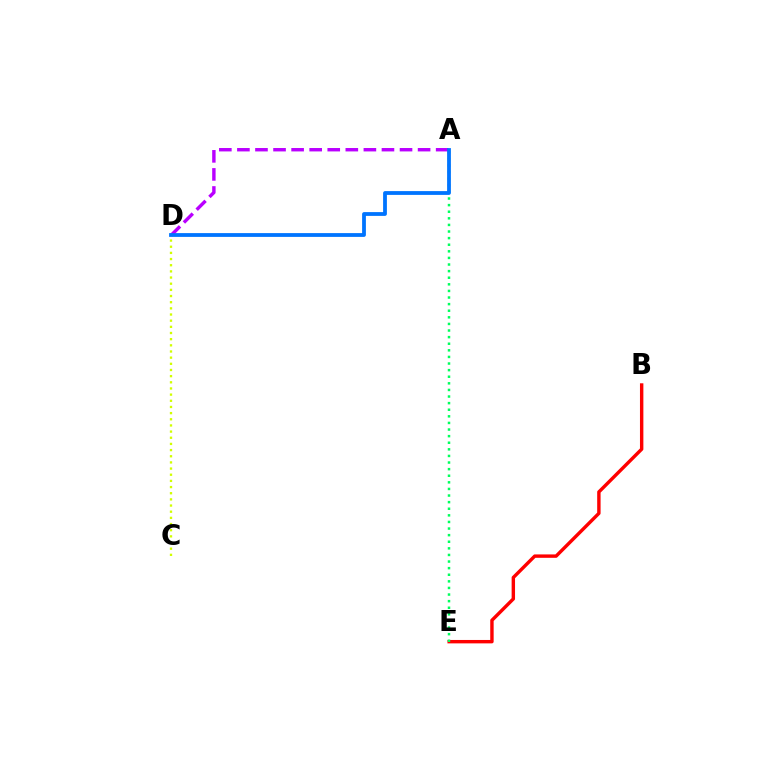{('B', 'E'): [{'color': '#ff0000', 'line_style': 'solid', 'thickness': 2.45}], ('A', 'E'): [{'color': '#00ff5c', 'line_style': 'dotted', 'thickness': 1.79}], ('C', 'D'): [{'color': '#d1ff00', 'line_style': 'dotted', 'thickness': 1.67}], ('A', 'D'): [{'color': '#b900ff', 'line_style': 'dashed', 'thickness': 2.45}, {'color': '#0074ff', 'line_style': 'solid', 'thickness': 2.73}]}